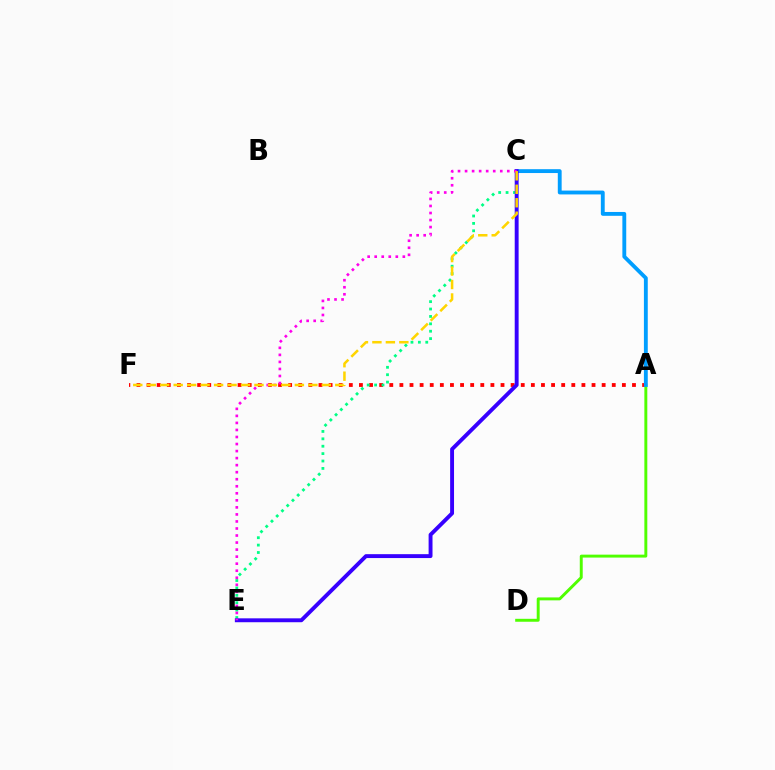{('A', 'F'): [{'color': '#ff0000', 'line_style': 'dotted', 'thickness': 2.75}], ('C', 'E'): [{'color': '#00ff86', 'line_style': 'dotted', 'thickness': 2.01}, {'color': '#3700ff', 'line_style': 'solid', 'thickness': 2.8}, {'color': '#ff00ed', 'line_style': 'dotted', 'thickness': 1.91}], ('A', 'D'): [{'color': '#4fff00', 'line_style': 'solid', 'thickness': 2.11}], ('A', 'C'): [{'color': '#009eff', 'line_style': 'solid', 'thickness': 2.77}], ('C', 'F'): [{'color': '#ffd500', 'line_style': 'dashed', 'thickness': 1.83}]}